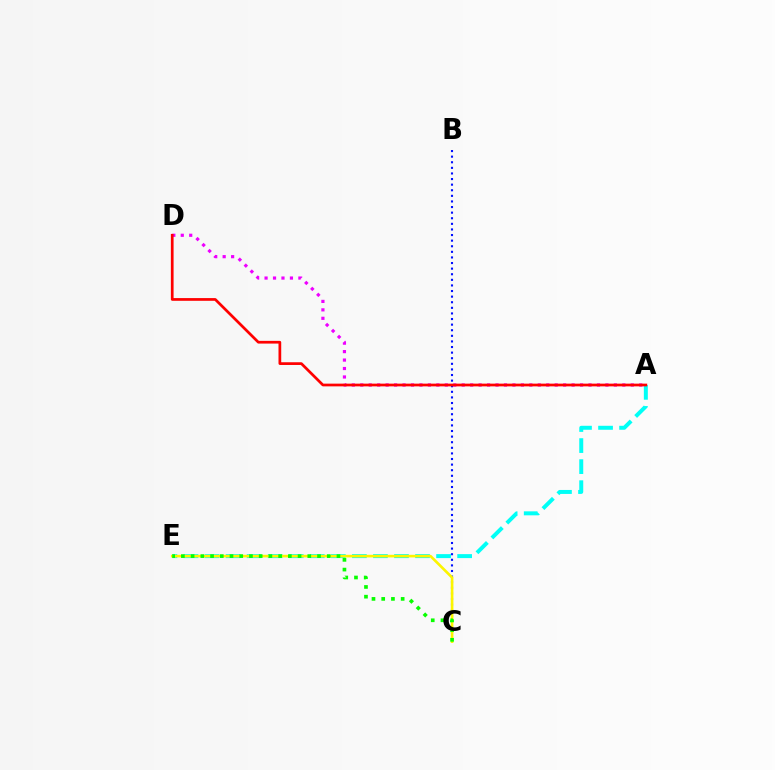{('B', 'C'): [{'color': '#0010ff', 'line_style': 'dotted', 'thickness': 1.52}], ('A', 'E'): [{'color': '#00fff6', 'line_style': 'dashed', 'thickness': 2.86}], ('C', 'E'): [{'color': '#fcf500', 'line_style': 'solid', 'thickness': 1.9}, {'color': '#08ff00', 'line_style': 'dotted', 'thickness': 2.64}], ('A', 'D'): [{'color': '#ee00ff', 'line_style': 'dotted', 'thickness': 2.3}, {'color': '#ff0000', 'line_style': 'solid', 'thickness': 1.96}]}